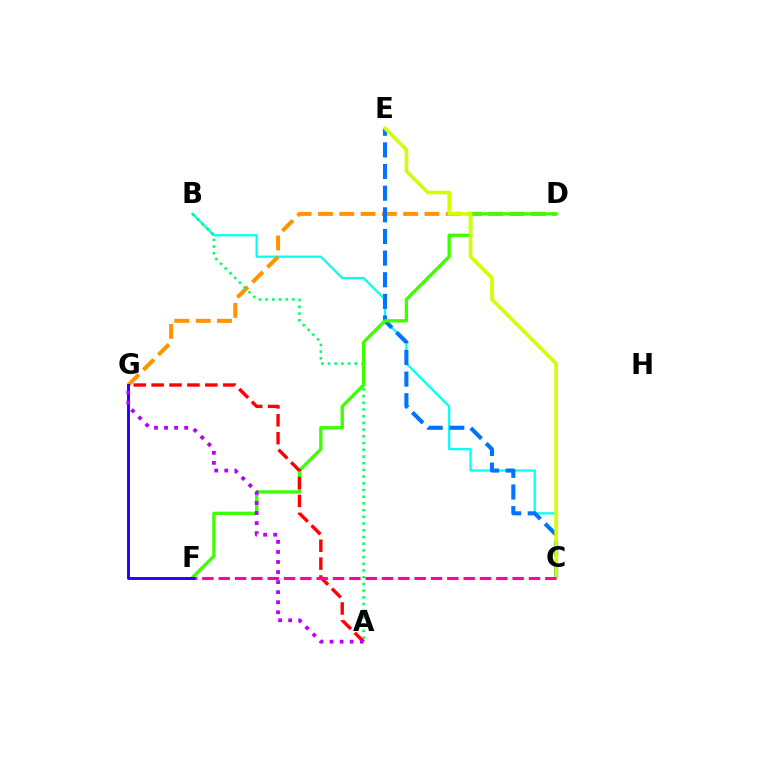{('B', 'C'): [{'color': '#00fff6', 'line_style': 'solid', 'thickness': 1.61}], ('D', 'G'): [{'color': '#ff9400', 'line_style': 'dashed', 'thickness': 2.89}], ('A', 'B'): [{'color': '#00ff5c', 'line_style': 'dotted', 'thickness': 1.82}], ('C', 'E'): [{'color': '#0074ff', 'line_style': 'dashed', 'thickness': 2.94}, {'color': '#d1ff00', 'line_style': 'solid', 'thickness': 2.58}], ('D', 'F'): [{'color': '#3dff00', 'line_style': 'solid', 'thickness': 2.4}], ('A', 'G'): [{'color': '#ff0000', 'line_style': 'dashed', 'thickness': 2.43}, {'color': '#b900ff', 'line_style': 'dotted', 'thickness': 2.73}], ('C', 'F'): [{'color': '#ff00ac', 'line_style': 'dashed', 'thickness': 2.22}], ('F', 'G'): [{'color': '#2500ff', 'line_style': 'solid', 'thickness': 2.1}]}